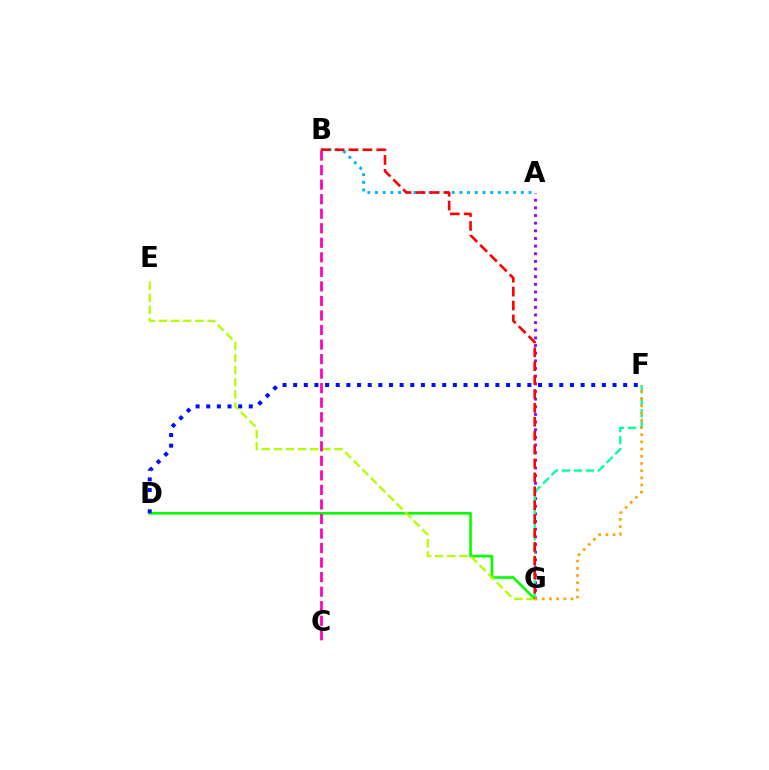{('A', 'G'): [{'color': '#9b00ff', 'line_style': 'dotted', 'thickness': 2.08}], ('D', 'G'): [{'color': '#08ff00', 'line_style': 'solid', 'thickness': 1.9}], ('D', 'F'): [{'color': '#0010ff', 'line_style': 'dotted', 'thickness': 2.89}], ('E', 'G'): [{'color': '#b3ff00', 'line_style': 'dashed', 'thickness': 1.65}], ('F', 'G'): [{'color': '#00ff9d', 'line_style': 'dashed', 'thickness': 1.64}, {'color': '#ffa500', 'line_style': 'dotted', 'thickness': 1.96}], ('A', 'B'): [{'color': '#00b5ff', 'line_style': 'dotted', 'thickness': 2.09}], ('B', 'G'): [{'color': '#ff0000', 'line_style': 'dashed', 'thickness': 1.89}], ('B', 'C'): [{'color': '#ff00bd', 'line_style': 'dashed', 'thickness': 1.97}]}